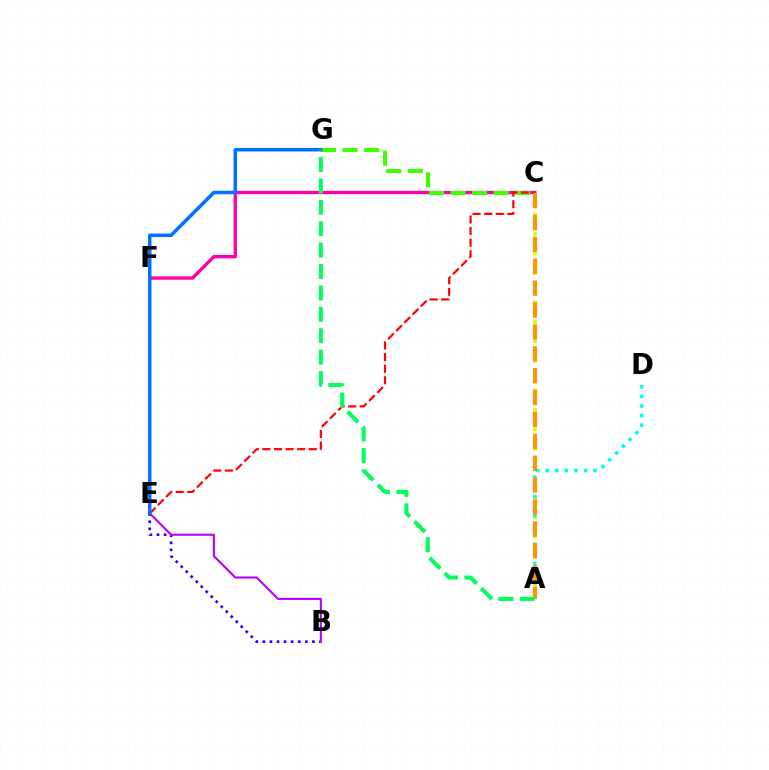{('B', 'E'): [{'color': '#2500ff', 'line_style': 'dotted', 'thickness': 1.92}, {'color': '#b900ff', 'line_style': 'solid', 'thickness': 1.52}], ('A', 'C'): [{'color': '#d1ff00', 'line_style': 'dotted', 'thickness': 2.66}, {'color': '#ff9400', 'line_style': 'dashed', 'thickness': 2.97}], ('A', 'D'): [{'color': '#00fff6', 'line_style': 'dotted', 'thickness': 2.6}], ('C', 'F'): [{'color': '#ff00ac', 'line_style': 'solid', 'thickness': 2.39}], ('C', 'G'): [{'color': '#3dff00', 'line_style': 'dashed', 'thickness': 2.93}], ('C', 'E'): [{'color': '#ff0000', 'line_style': 'dashed', 'thickness': 1.58}], ('E', 'G'): [{'color': '#0074ff', 'line_style': 'solid', 'thickness': 2.54}], ('A', 'G'): [{'color': '#00ff5c', 'line_style': 'dashed', 'thickness': 2.91}]}